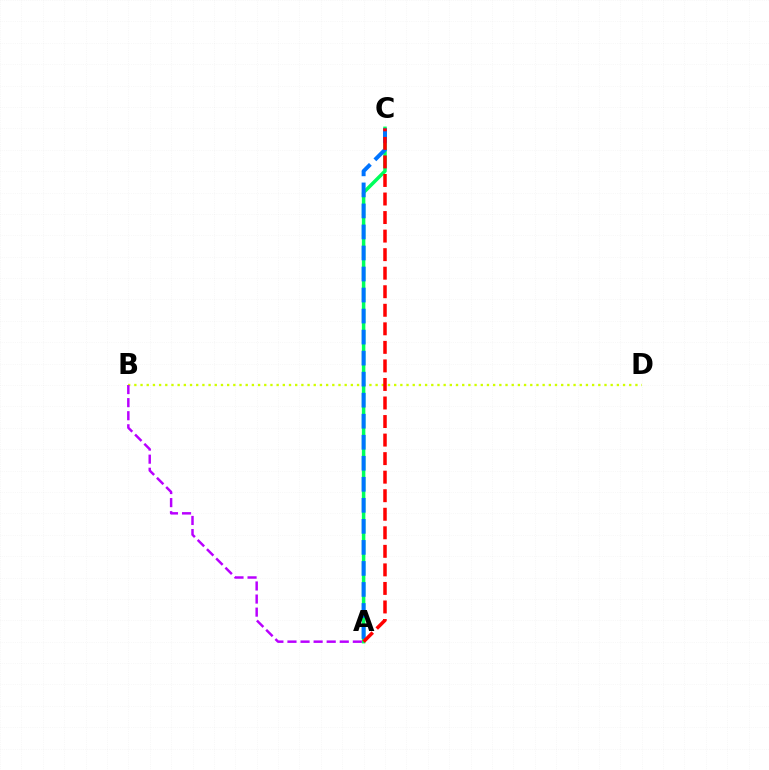{('B', 'D'): [{'color': '#d1ff00', 'line_style': 'dotted', 'thickness': 1.68}], ('A', 'C'): [{'color': '#00ff5c', 'line_style': 'solid', 'thickness': 2.52}, {'color': '#0074ff', 'line_style': 'dashed', 'thickness': 2.86}, {'color': '#ff0000', 'line_style': 'dashed', 'thickness': 2.52}], ('A', 'B'): [{'color': '#b900ff', 'line_style': 'dashed', 'thickness': 1.78}]}